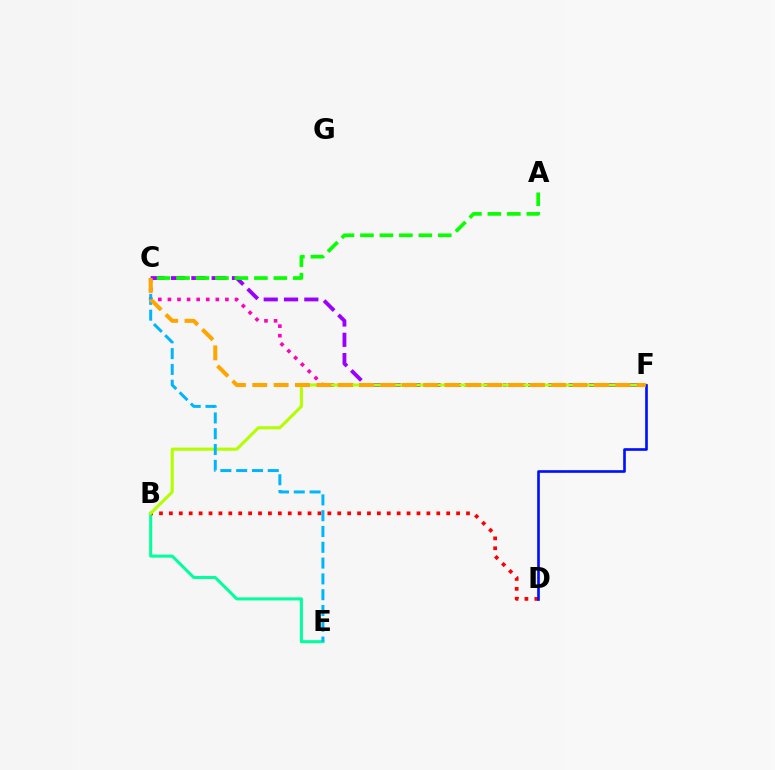{('B', 'E'): [{'color': '#00ff9d', 'line_style': 'solid', 'thickness': 2.19}], ('C', 'F'): [{'color': '#ff00bd', 'line_style': 'dotted', 'thickness': 2.6}, {'color': '#9b00ff', 'line_style': 'dashed', 'thickness': 2.76}, {'color': '#ffa500', 'line_style': 'dashed', 'thickness': 2.9}], ('B', 'D'): [{'color': '#ff0000', 'line_style': 'dotted', 'thickness': 2.69}], ('B', 'F'): [{'color': '#b3ff00', 'line_style': 'solid', 'thickness': 2.22}], ('D', 'F'): [{'color': '#0010ff', 'line_style': 'solid', 'thickness': 1.91}], ('C', 'E'): [{'color': '#00b5ff', 'line_style': 'dashed', 'thickness': 2.15}], ('A', 'C'): [{'color': '#08ff00', 'line_style': 'dashed', 'thickness': 2.64}]}